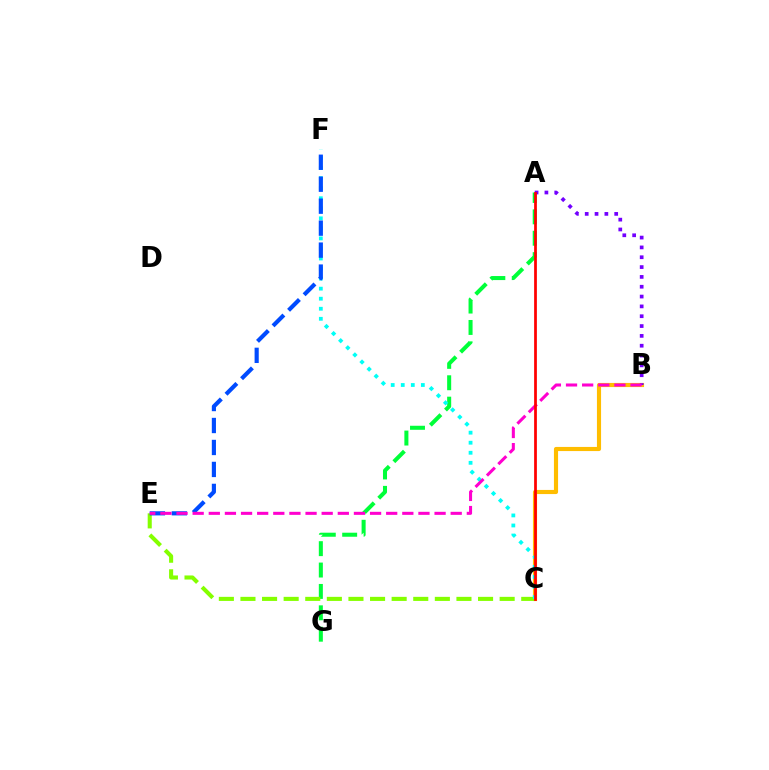{('A', 'G'): [{'color': '#00ff39', 'line_style': 'dashed', 'thickness': 2.91}], ('B', 'C'): [{'color': '#ffbd00', 'line_style': 'solid', 'thickness': 2.98}], ('A', 'B'): [{'color': '#7200ff', 'line_style': 'dotted', 'thickness': 2.67}], ('C', 'E'): [{'color': '#84ff00', 'line_style': 'dashed', 'thickness': 2.93}], ('C', 'F'): [{'color': '#00fff6', 'line_style': 'dotted', 'thickness': 2.73}], ('E', 'F'): [{'color': '#004bff', 'line_style': 'dashed', 'thickness': 2.98}], ('B', 'E'): [{'color': '#ff00cf', 'line_style': 'dashed', 'thickness': 2.19}], ('A', 'C'): [{'color': '#ff0000', 'line_style': 'solid', 'thickness': 1.98}]}